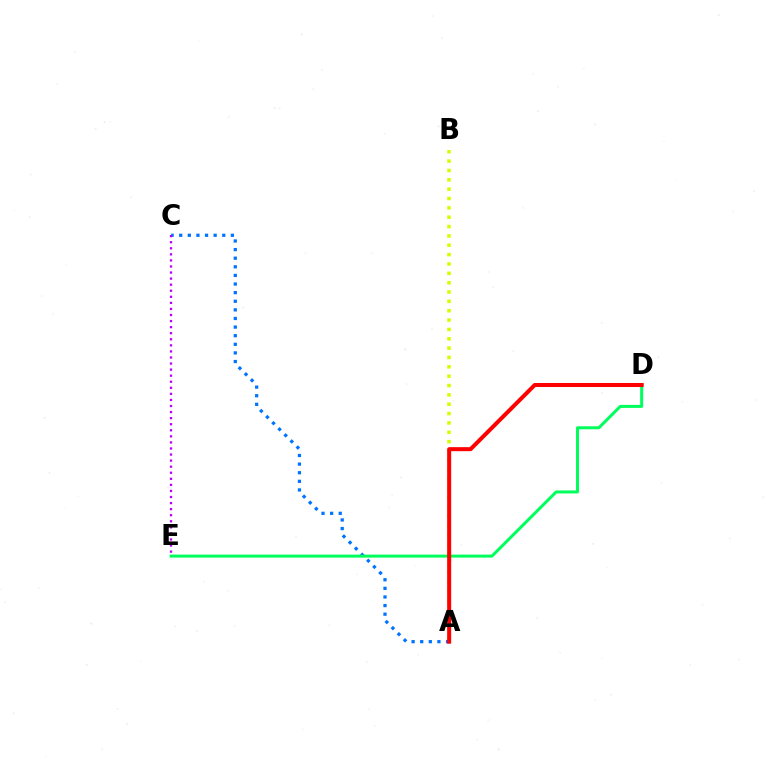{('A', 'C'): [{'color': '#0074ff', 'line_style': 'dotted', 'thickness': 2.34}], ('C', 'E'): [{'color': '#b900ff', 'line_style': 'dotted', 'thickness': 1.65}], ('A', 'B'): [{'color': '#d1ff00', 'line_style': 'dotted', 'thickness': 2.54}], ('D', 'E'): [{'color': '#00ff5c', 'line_style': 'solid', 'thickness': 2.17}], ('A', 'D'): [{'color': '#ff0000', 'line_style': 'solid', 'thickness': 2.89}]}